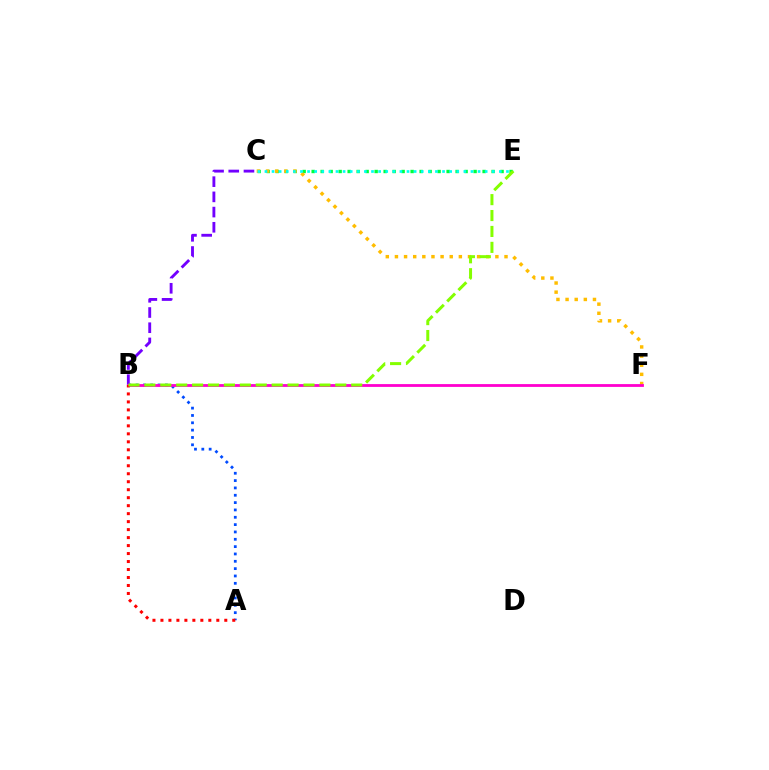{('A', 'B'): [{'color': '#004bff', 'line_style': 'dotted', 'thickness': 1.99}, {'color': '#ff0000', 'line_style': 'dotted', 'thickness': 2.17}], ('B', 'C'): [{'color': '#7200ff', 'line_style': 'dashed', 'thickness': 2.07}], ('C', 'E'): [{'color': '#00ff39', 'line_style': 'dotted', 'thickness': 2.44}, {'color': '#00fff6', 'line_style': 'dotted', 'thickness': 1.93}], ('C', 'F'): [{'color': '#ffbd00', 'line_style': 'dotted', 'thickness': 2.48}], ('B', 'F'): [{'color': '#ff00cf', 'line_style': 'solid', 'thickness': 2.02}], ('B', 'E'): [{'color': '#84ff00', 'line_style': 'dashed', 'thickness': 2.16}]}